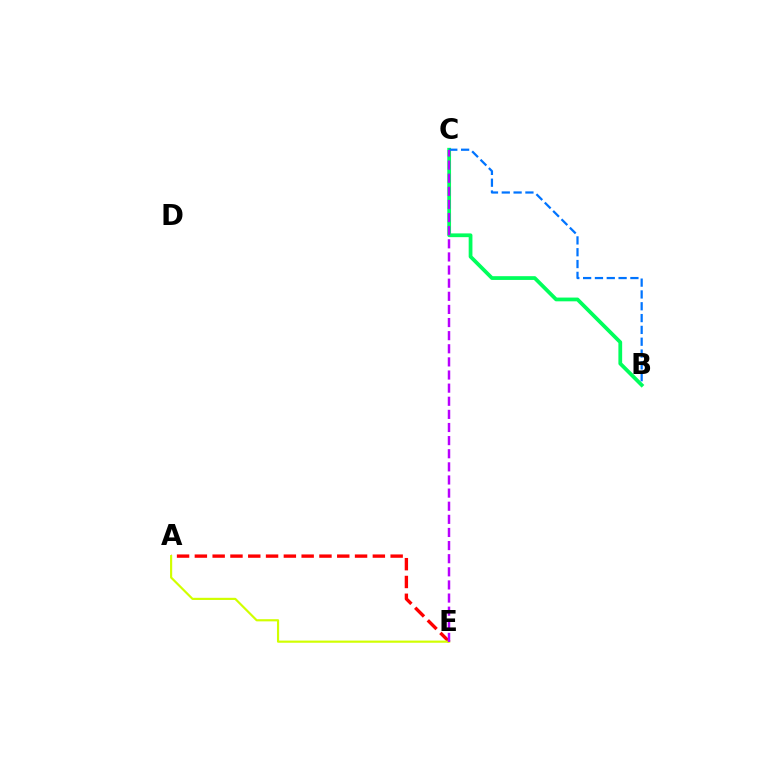{('B', 'C'): [{'color': '#00ff5c', 'line_style': 'solid', 'thickness': 2.71}, {'color': '#0074ff', 'line_style': 'dashed', 'thickness': 1.61}], ('A', 'E'): [{'color': '#ff0000', 'line_style': 'dashed', 'thickness': 2.42}, {'color': '#d1ff00', 'line_style': 'solid', 'thickness': 1.56}], ('C', 'E'): [{'color': '#b900ff', 'line_style': 'dashed', 'thickness': 1.78}]}